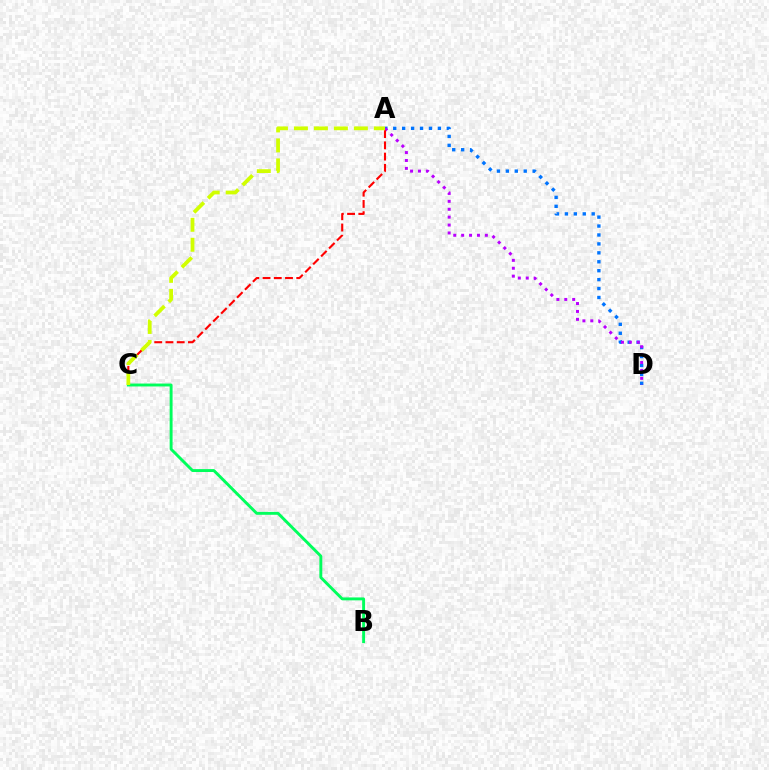{('A', 'D'): [{'color': '#0074ff', 'line_style': 'dotted', 'thickness': 2.43}, {'color': '#b900ff', 'line_style': 'dotted', 'thickness': 2.15}], ('B', 'C'): [{'color': '#00ff5c', 'line_style': 'solid', 'thickness': 2.09}], ('A', 'C'): [{'color': '#ff0000', 'line_style': 'dashed', 'thickness': 1.53}, {'color': '#d1ff00', 'line_style': 'dashed', 'thickness': 2.71}]}